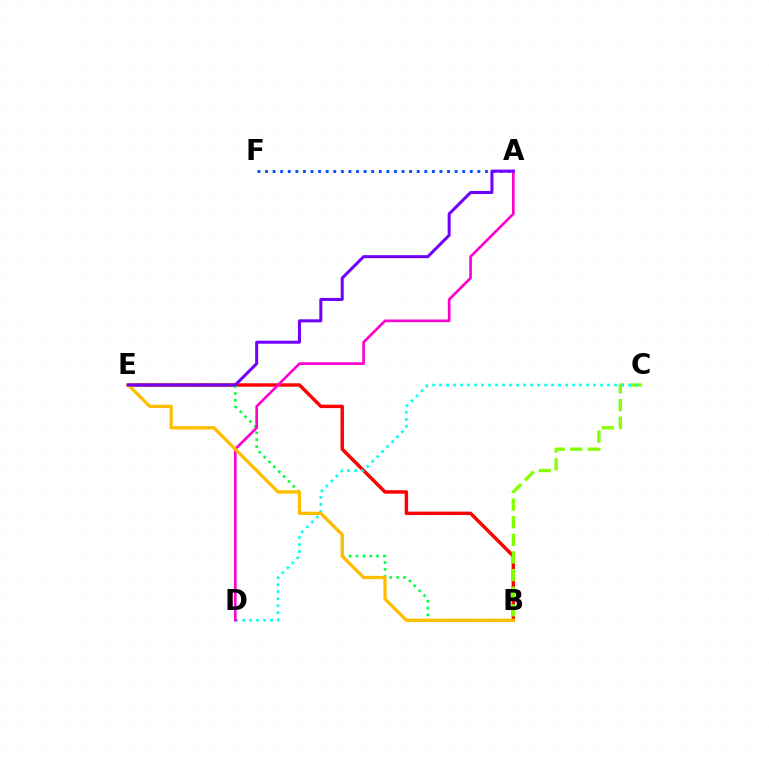{('B', 'E'): [{'color': '#ff0000', 'line_style': 'solid', 'thickness': 2.47}, {'color': '#00ff39', 'line_style': 'dotted', 'thickness': 1.87}, {'color': '#ffbd00', 'line_style': 'solid', 'thickness': 2.37}], ('A', 'F'): [{'color': '#004bff', 'line_style': 'dotted', 'thickness': 2.06}], ('B', 'C'): [{'color': '#84ff00', 'line_style': 'dashed', 'thickness': 2.4}], ('C', 'D'): [{'color': '#00fff6', 'line_style': 'dotted', 'thickness': 1.9}], ('A', 'D'): [{'color': '#ff00cf', 'line_style': 'solid', 'thickness': 1.92}], ('A', 'E'): [{'color': '#7200ff', 'line_style': 'solid', 'thickness': 2.18}]}